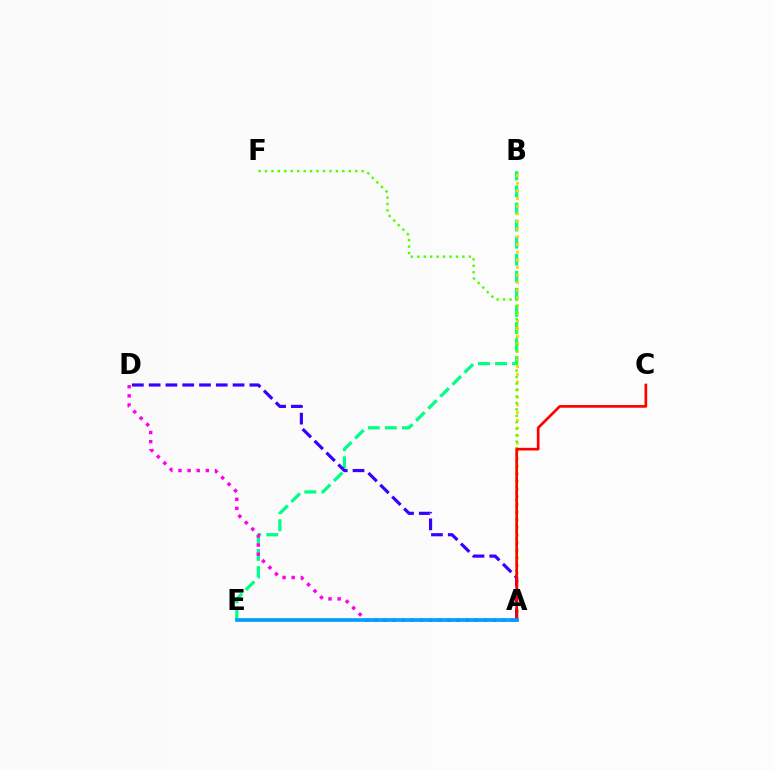{('B', 'E'): [{'color': '#00ff86', 'line_style': 'dashed', 'thickness': 2.32}], ('A', 'B'): [{'color': '#ffd500', 'line_style': 'dotted', 'thickness': 2.08}], ('A', 'D'): [{'color': '#ff00ed', 'line_style': 'dotted', 'thickness': 2.48}, {'color': '#3700ff', 'line_style': 'dashed', 'thickness': 2.28}], ('A', 'F'): [{'color': '#4fff00', 'line_style': 'dotted', 'thickness': 1.75}], ('A', 'C'): [{'color': '#ff0000', 'line_style': 'solid', 'thickness': 1.92}], ('A', 'E'): [{'color': '#009eff', 'line_style': 'solid', 'thickness': 2.65}]}